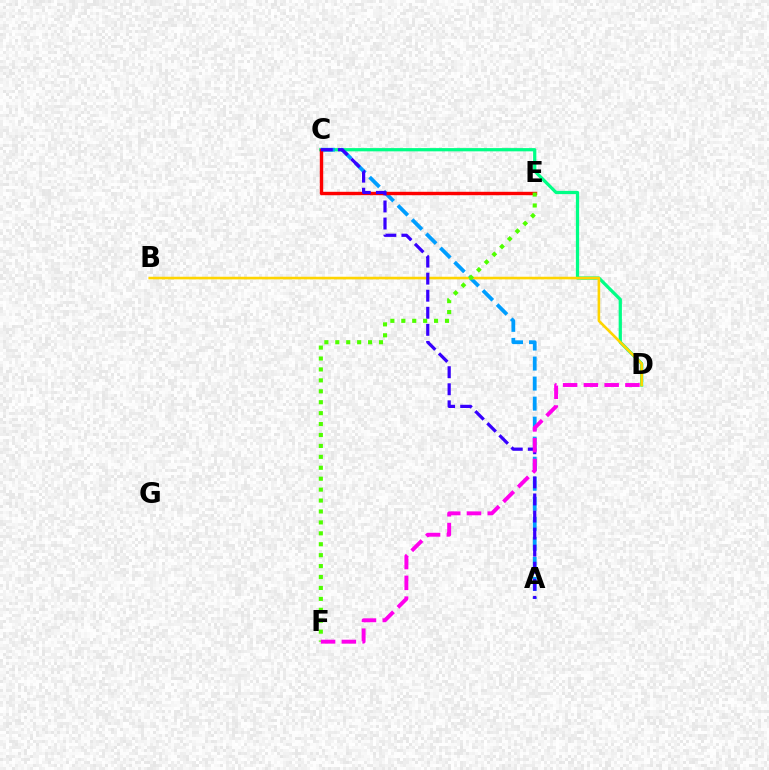{('C', 'D'): [{'color': '#00ff86', 'line_style': 'solid', 'thickness': 2.33}], ('A', 'C'): [{'color': '#009eff', 'line_style': 'dashed', 'thickness': 2.72}, {'color': '#3700ff', 'line_style': 'dashed', 'thickness': 2.32}], ('B', 'D'): [{'color': '#ffd500', 'line_style': 'solid', 'thickness': 1.87}], ('C', 'E'): [{'color': '#ff0000', 'line_style': 'solid', 'thickness': 2.45}], ('E', 'F'): [{'color': '#4fff00', 'line_style': 'dotted', 'thickness': 2.97}], ('D', 'F'): [{'color': '#ff00ed', 'line_style': 'dashed', 'thickness': 2.82}]}